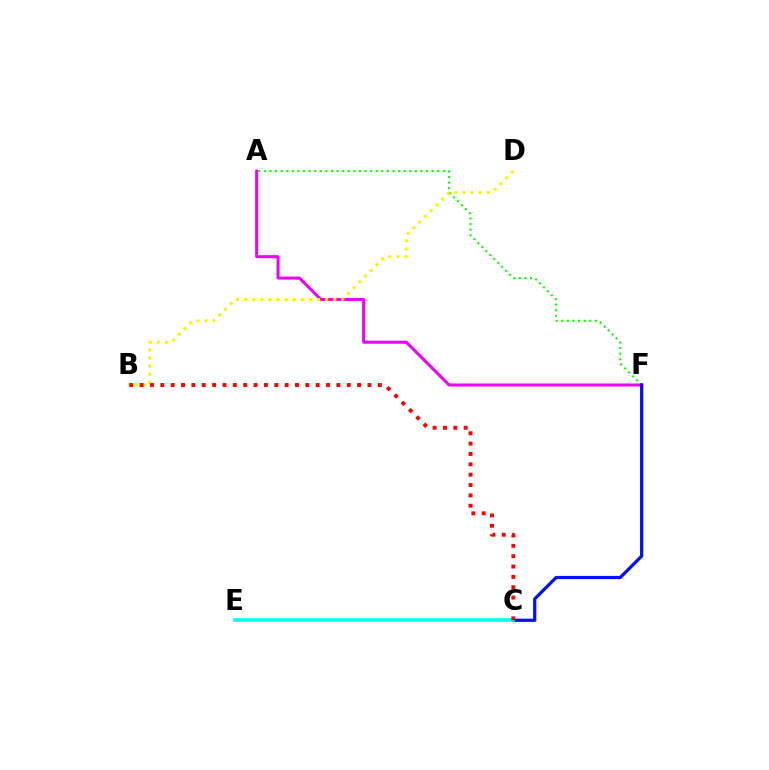{('A', 'F'): [{'color': '#ee00ff', 'line_style': 'solid', 'thickness': 2.18}, {'color': '#08ff00', 'line_style': 'dotted', 'thickness': 1.52}], ('B', 'D'): [{'color': '#fcf500', 'line_style': 'dotted', 'thickness': 2.2}], ('C', 'F'): [{'color': '#0010ff', 'line_style': 'solid', 'thickness': 2.32}], ('C', 'E'): [{'color': '#00fff6', 'line_style': 'solid', 'thickness': 2.62}], ('B', 'C'): [{'color': '#ff0000', 'line_style': 'dotted', 'thickness': 2.81}]}